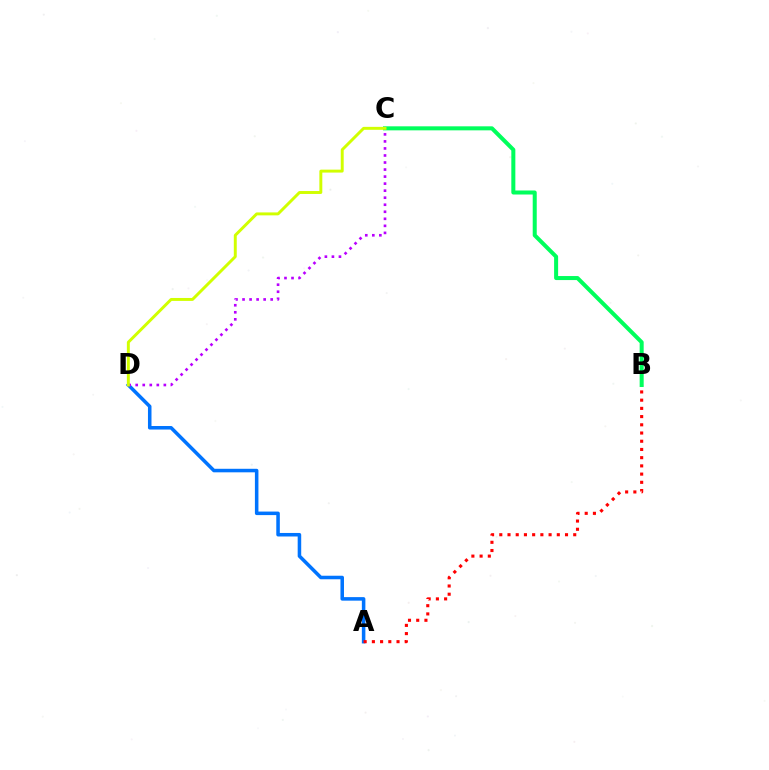{('A', 'D'): [{'color': '#0074ff', 'line_style': 'solid', 'thickness': 2.54}], ('C', 'D'): [{'color': '#b900ff', 'line_style': 'dotted', 'thickness': 1.91}, {'color': '#d1ff00', 'line_style': 'solid', 'thickness': 2.12}], ('A', 'B'): [{'color': '#ff0000', 'line_style': 'dotted', 'thickness': 2.23}], ('B', 'C'): [{'color': '#00ff5c', 'line_style': 'solid', 'thickness': 2.9}]}